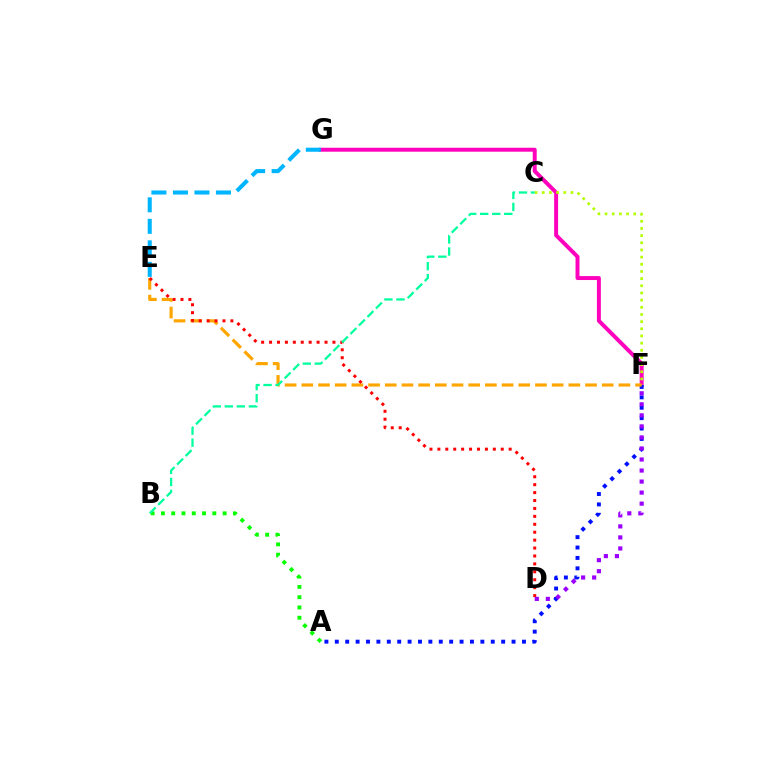{('F', 'G'): [{'color': '#ff00bd', 'line_style': 'solid', 'thickness': 2.84}], ('E', 'G'): [{'color': '#00b5ff', 'line_style': 'dashed', 'thickness': 2.92}], ('C', 'F'): [{'color': '#b3ff00', 'line_style': 'dotted', 'thickness': 1.95}], ('A', 'F'): [{'color': '#0010ff', 'line_style': 'dotted', 'thickness': 2.82}], ('E', 'F'): [{'color': '#ffa500', 'line_style': 'dashed', 'thickness': 2.27}], ('D', 'E'): [{'color': '#ff0000', 'line_style': 'dotted', 'thickness': 2.15}], ('D', 'F'): [{'color': '#9b00ff', 'line_style': 'dotted', 'thickness': 3.0}], ('A', 'B'): [{'color': '#08ff00', 'line_style': 'dotted', 'thickness': 2.79}], ('B', 'C'): [{'color': '#00ff9d', 'line_style': 'dashed', 'thickness': 1.63}]}